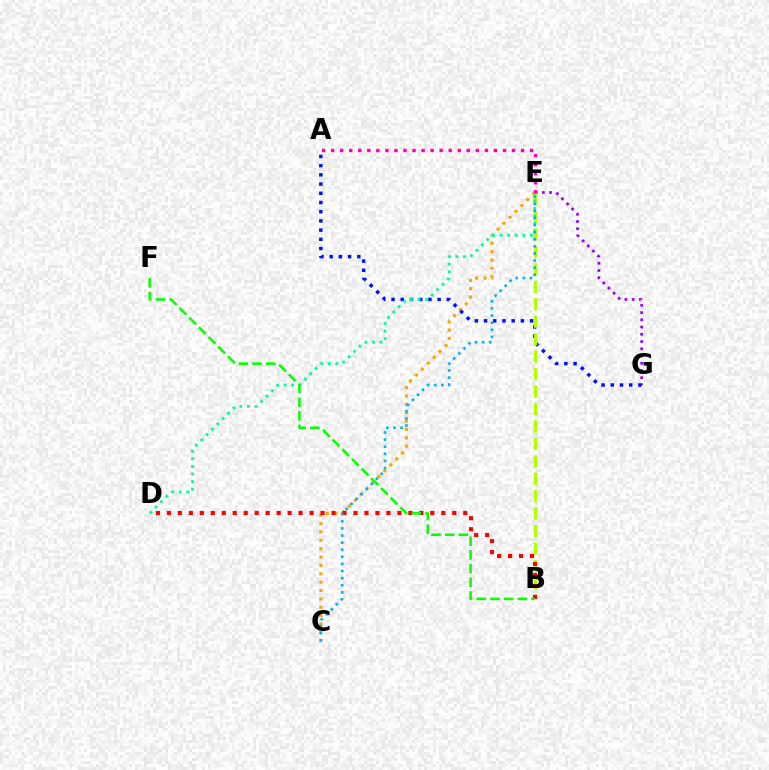{('E', 'G'): [{'color': '#9b00ff', 'line_style': 'dotted', 'thickness': 1.97}], ('C', 'E'): [{'color': '#ffa500', 'line_style': 'dotted', 'thickness': 2.27}, {'color': '#00b5ff', 'line_style': 'dotted', 'thickness': 1.93}], ('A', 'G'): [{'color': '#0010ff', 'line_style': 'dotted', 'thickness': 2.5}], ('B', 'E'): [{'color': '#b3ff00', 'line_style': 'dashed', 'thickness': 2.37}], ('D', 'E'): [{'color': '#00ff9d', 'line_style': 'dotted', 'thickness': 2.06}], ('B', 'D'): [{'color': '#ff0000', 'line_style': 'dotted', 'thickness': 2.98}], ('A', 'E'): [{'color': '#ff00bd', 'line_style': 'dotted', 'thickness': 2.46}], ('B', 'F'): [{'color': '#08ff00', 'line_style': 'dashed', 'thickness': 1.86}]}